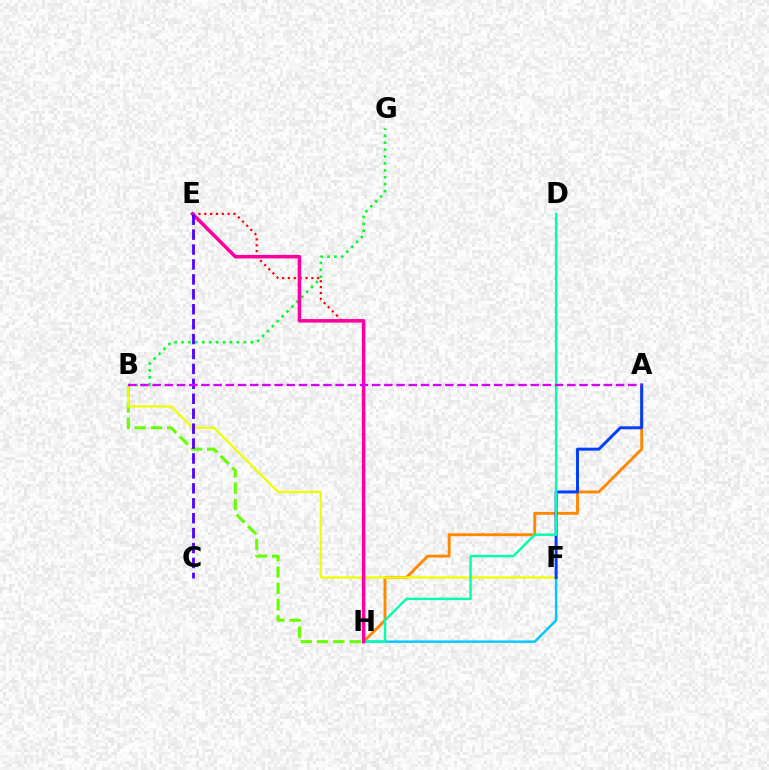{('B', 'H'): [{'color': '#66ff00', 'line_style': 'dashed', 'thickness': 2.21}], ('A', 'H'): [{'color': '#ff8800', 'line_style': 'solid', 'thickness': 2.08}], ('E', 'H'): [{'color': '#ff0000', 'line_style': 'dotted', 'thickness': 1.59}, {'color': '#ff00a0', 'line_style': 'solid', 'thickness': 2.54}], ('B', 'F'): [{'color': '#eeff00', 'line_style': 'solid', 'thickness': 1.64}], ('F', 'H'): [{'color': '#00c7ff', 'line_style': 'solid', 'thickness': 1.76}], ('A', 'F'): [{'color': '#003fff', 'line_style': 'solid', 'thickness': 2.14}], ('B', 'G'): [{'color': '#00ff27', 'line_style': 'dotted', 'thickness': 1.88}], ('D', 'H'): [{'color': '#00ffaf', 'line_style': 'solid', 'thickness': 1.75}], ('C', 'E'): [{'color': '#4f00ff', 'line_style': 'dashed', 'thickness': 2.03}], ('A', 'B'): [{'color': '#d600ff', 'line_style': 'dashed', 'thickness': 1.66}]}